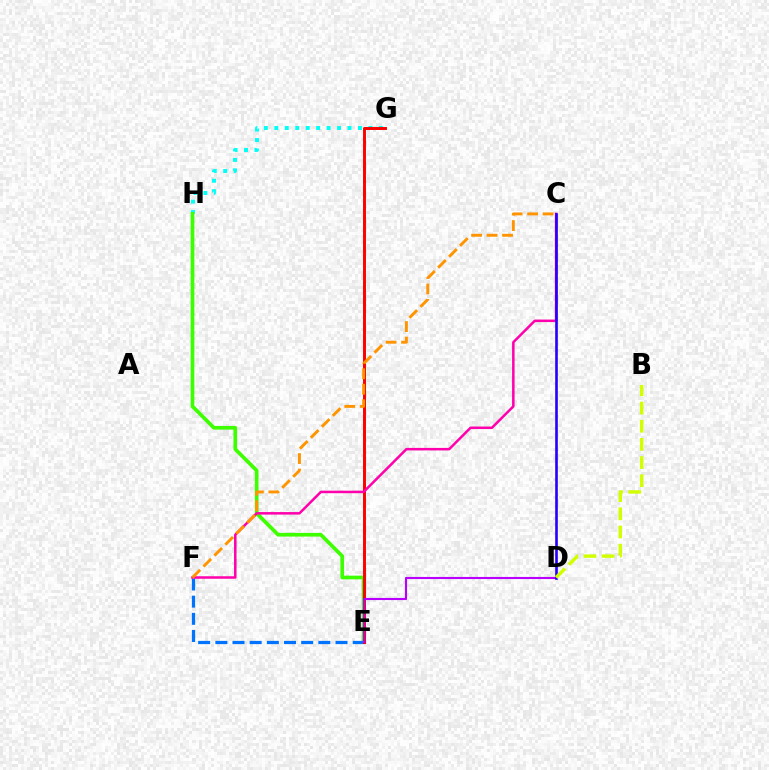{('G', 'H'): [{'color': '#00fff6', 'line_style': 'dotted', 'thickness': 2.84}], ('E', 'G'): [{'color': '#00ff5c', 'line_style': 'dashed', 'thickness': 1.83}, {'color': '#ff0000', 'line_style': 'solid', 'thickness': 2.11}], ('E', 'H'): [{'color': '#3dff00', 'line_style': 'solid', 'thickness': 2.65}], ('E', 'F'): [{'color': '#0074ff', 'line_style': 'dashed', 'thickness': 2.33}], ('D', 'E'): [{'color': '#b900ff', 'line_style': 'solid', 'thickness': 1.53}], ('C', 'F'): [{'color': '#ff00ac', 'line_style': 'solid', 'thickness': 1.81}, {'color': '#ff9400', 'line_style': 'dashed', 'thickness': 2.1}], ('C', 'D'): [{'color': '#2500ff', 'line_style': 'solid', 'thickness': 1.9}], ('B', 'D'): [{'color': '#d1ff00', 'line_style': 'dashed', 'thickness': 2.47}]}